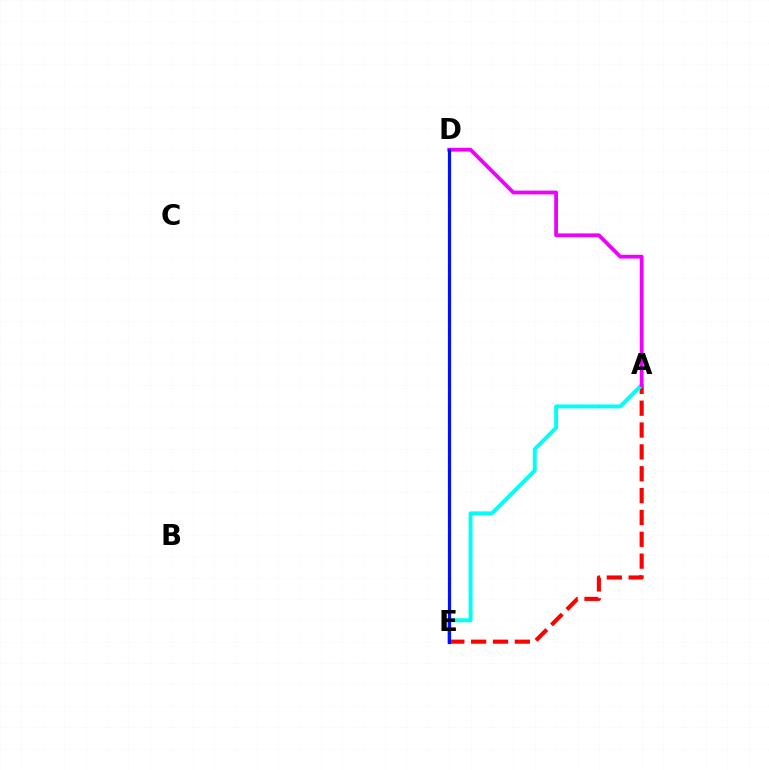{('A', 'E'): [{'color': '#ff0000', 'line_style': 'dashed', 'thickness': 2.97}, {'color': '#00fff6', 'line_style': 'solid', 'thickness': 2.84}], ('D', 'E'): [{'color': '#fcf500', 'line_style': 'dotted', 'thickness': 1.85}, {'color': '#08ff00', 'line_style': 'dotted', 'thickness': 2.12}, {'color': '#0010ff', 'line_style': 'solid', 'thickness': 2.29}], ('A', 'D'): [{'color': '#ee00ff', 'line_style': 'solid', 'thickness': 2.73}]}